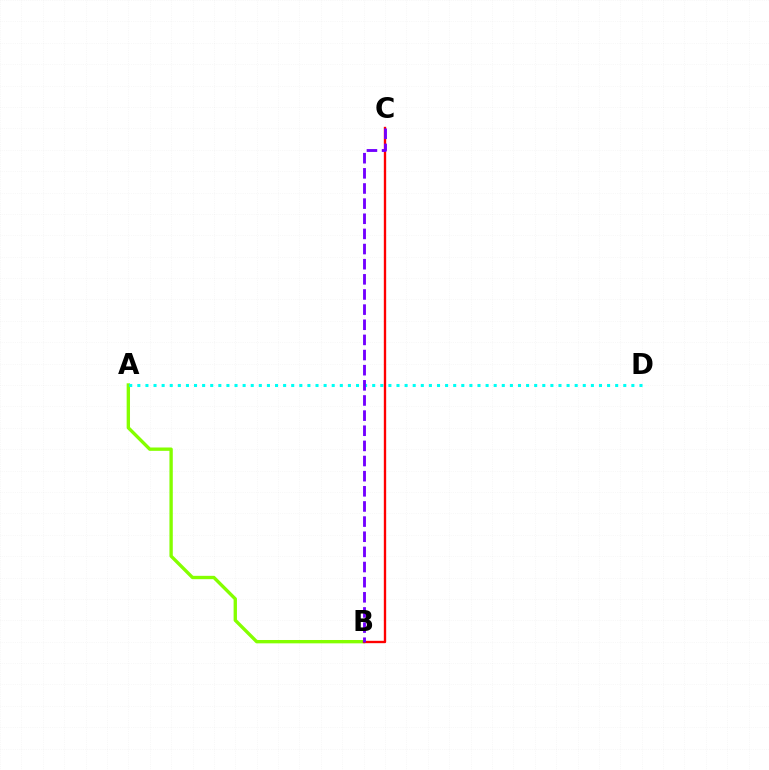{('A', 'B'): [{'color': '#84ff00', 'line_style': 'solid', 'thickness': 2.41}], ('A', 'D'): [{'color': '#00fff6', 'line_style': 'dotted', 'thickness': 2.2}], ('B', 'C'): [{'color': '#ff0000', 'line_style': 'solid', 'thickness': 1.7}, {'color': '#7200ff', 'line_style': 'dashed', 'thickness': 2.06}]}